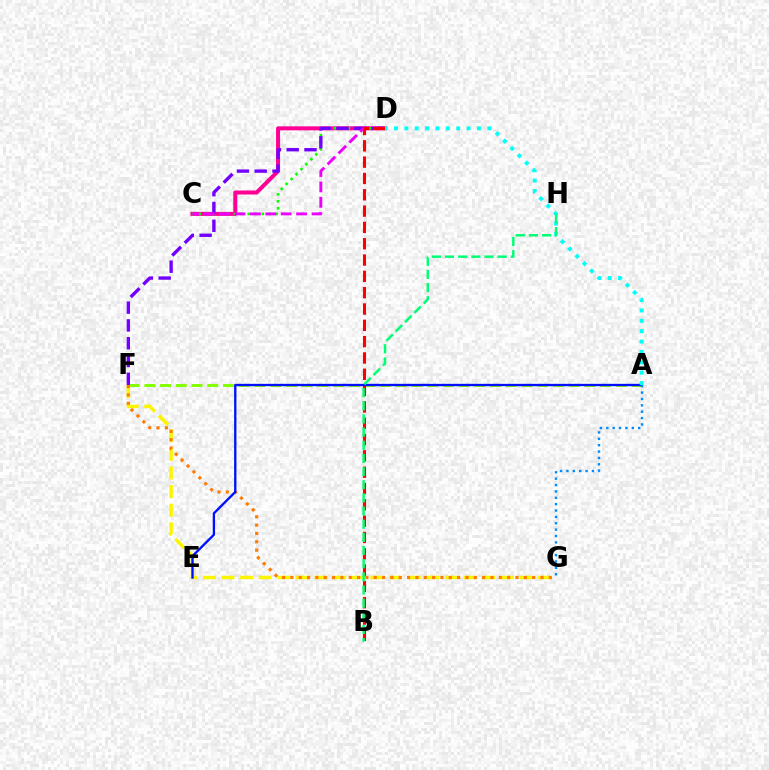{('A', 'F'): [{'color': '#84ff00', 'line_style': 'dashed', 'thickness': 2.13}], ('F', 'G'): [{'color': '#fcf500', 'line_style': 'dashed', 'thickness': 2.53}, {'color': '#ff7c00', 'line_style': 'dotted', 'thickness': 2.27}], ('C', 'D'): [{'color': '#ff0094', 'line_style': 'solid', 'thickness': 2.89}, {'color': '#08ff00', 'line_style': 'dotted', 'thickness': 1.9}, {'color': '#ee00ff', 'line_style': 'dashed', 'thickness': 2.09}], ('D', 'F'): [{'color': '#7200ff', 'line_style': 'dashed', 'thickness': 2.42}], ('B', 'D'): [{'color': '#ff0000', 'line_style': 'dashed', 'thickness': 2.22}], ('A', 'E'): [{'color': '#0010ff', 'line_style': 'solid', 'thickness': 1.68}], ('A', 'D'): [{'color': '#00fff6', 'line_style': 'dotted', 'thickness': 2.82}], ('A', 'G'): [{'color': '#008cff', 'line_style': 'dotted', 'thickness': 1.73}], ('B', 'H'): [{'color': '#00ff74', 'line_style': 'dashed', 'thickness': 1.79}]}